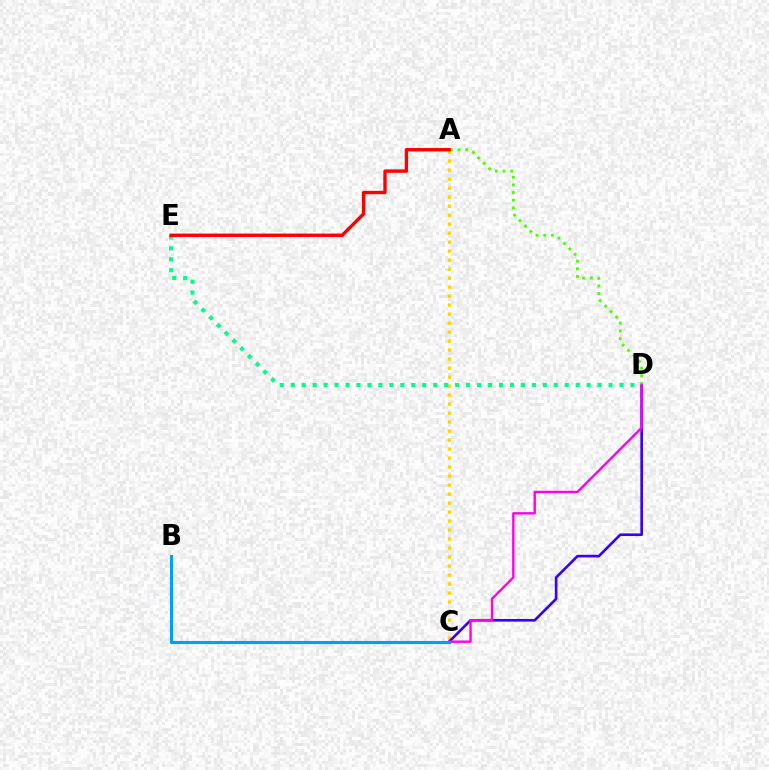{('A', 'C'): [{'color': '#ffd500', 'line_style': 'dotted', 'thickness': 2.44}], ('C', 'D'): [{'color': '#3700ff', 'line_style': 'solid', 'thickness': 1.9}, {'color': '#ff00ed', 'line_style': 'solid', 'thickness': 1.72}], ('D', 'E'): [{'color': '#00ff86', 'line_style': 'dotted', 'thickness': 2.98}], ('A', 'D'): [{'color': '#4fff00', 'line_style': 'dotted', 'thickness': 2.09}], ('B', 'C'): [{'color': '#009eff', 'line_style': 'solid', 'thickness': 2.21}], ('A', 'E'): [{'color': '#ff0000', 'line_style': 'solid', 'thickness': 2.43}]}